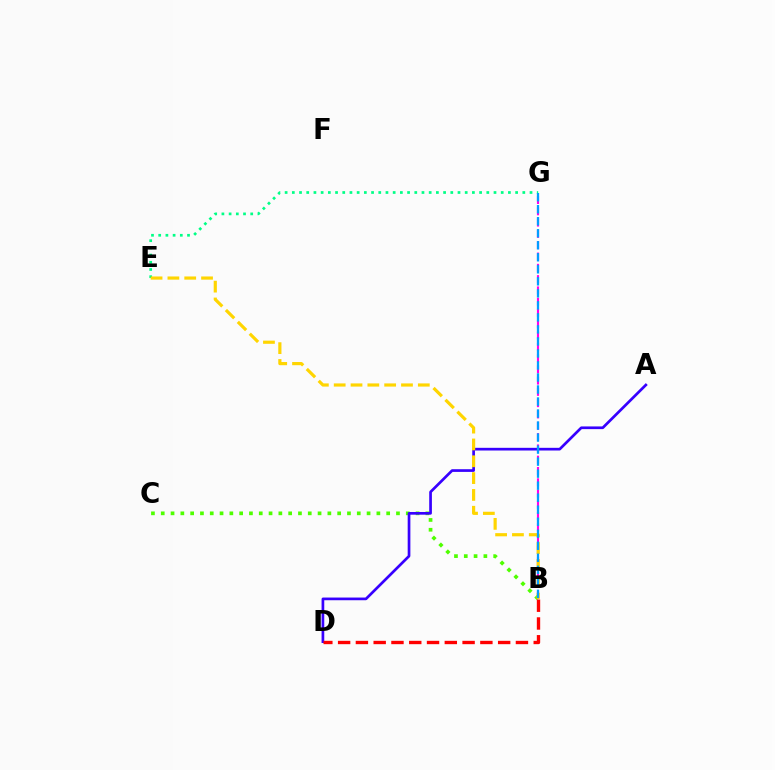{('B', 'C'): [{'color': '#4fff00', 'line_style': 'dotted', 'thickness': 2.66}], ('B', 'G'): [{'color': '#ff00ed', 'line_style': 'dashed', 'thickness': 1.53}, {'color': '#009eff', 'line_style': 'dashed', 'thickness': 1.63}], ('A', 'D'): [{'color': '#3700ff', 'line_style': 'solid', 'thickness': 1.94}], ('B', 'D'): [{'color': '#ff0000', 'line_style': 'dashed', 'thickness': 2.42}], ('E', 'G'): [{'color': '#00ff86', 'line_style': 'dotted', 'thickness': 1.96}], ('B', 'E'): [{'color': '#ffd500', 'line_style': 'dashed', 'thickness': 2.29}]}